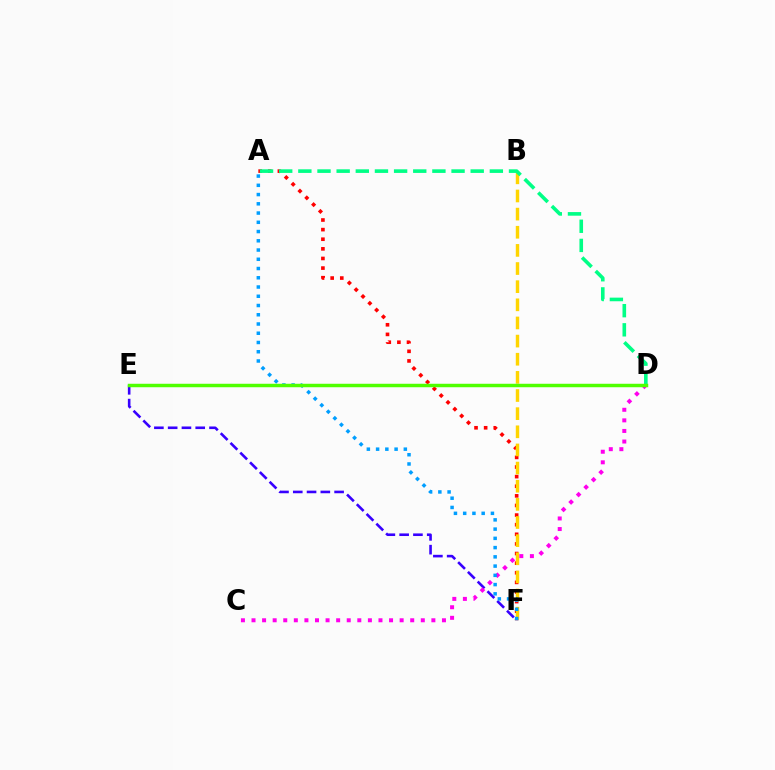{('A', 'F'): [{'color': '#ff0000', 'line_style': 'dotted', 'thickness': 2.61}, {'color': '#009eff', 'line_style': 'dotted', 'thickness': 2.51}], ('E', 'F'): [{'color': '#3700ff', 'line_style': 'dashed', 'thickness': 1.87}], ('B', 'F'): [{'color': '#ffd500', 'line_style': 'dashed', 'thickness': 2.46}], ('C', 'D'): [{'color': '#ff00ed', 'line_style': 'dotted', 'thickness': 2.87}], ('A', 'D'): [{'color': '#00ff86', 'line_style': 'dashed', 'thickness': 2.6}], ('D', 'E'): [{'color': '#4fff00', 'line_style': 'solid', 'thickness': 2.5}]}